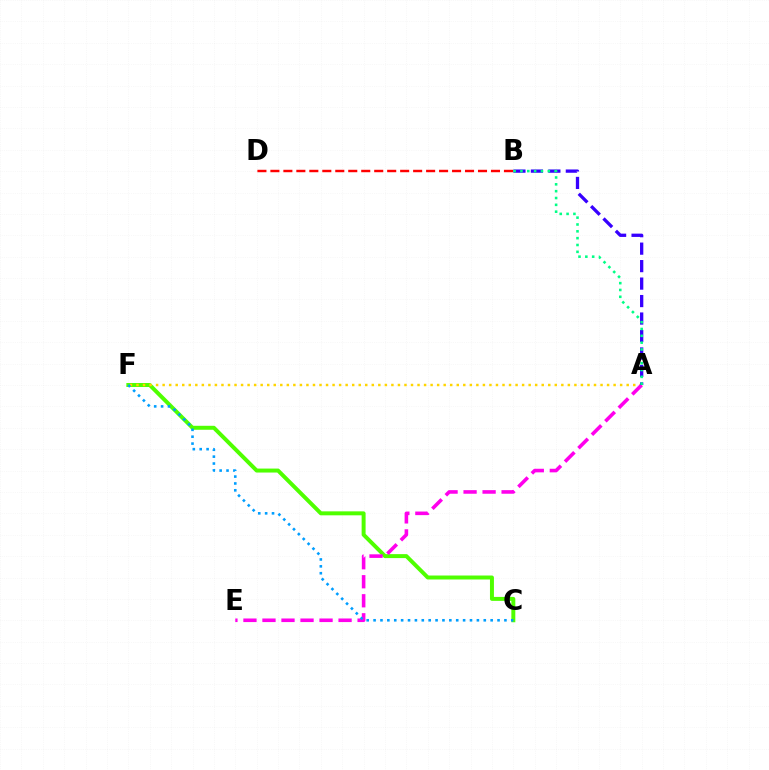{('C', 'F'): [{'color': '#4fff00', 'line_style': 'solid', 'thickness': 2.86}, {'color': '#009eff', 'line_style': 'dotted', 'thickness': 1.87}], ('B', 'D'): [{'color': '#ff0000', 'line_style': 'dashed', 'thickness': 1.76}], ('A', 'F'): [{'color': '#ffd500', 'line_style': 'dotted', 'thickness': 1.78}], ('A', 'E'): [{'color': '#ff00ed', 'line_style': 'dashed', 'thickness': 2.58}], ('A', 'B'): [{'color': '#3700ff', 'line_style': 'dashed', 'thickness': 2.37}, {'color': '#00ff86', 'line_style': 'dotted', 'thickness': 1.86}]}